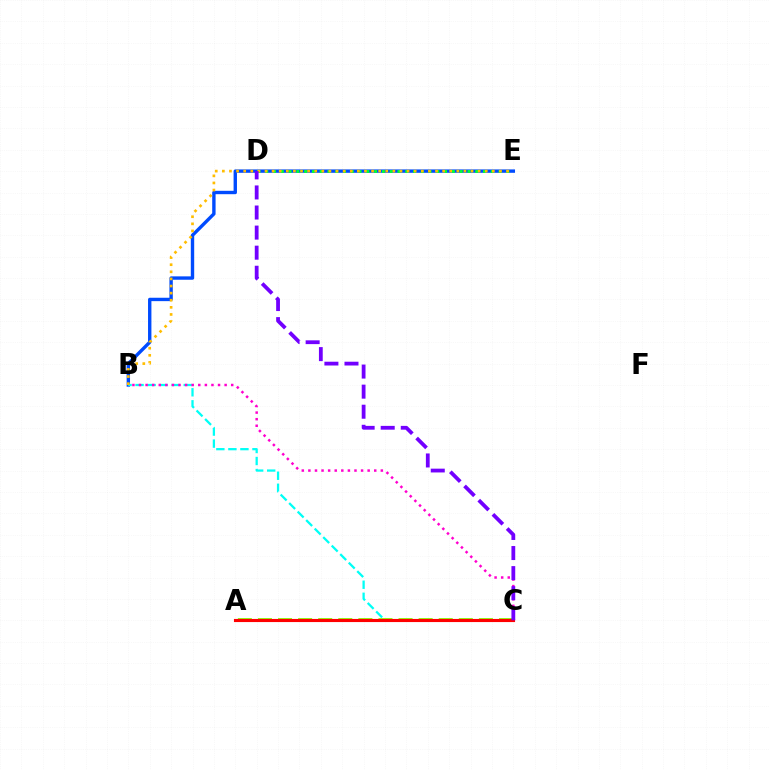{('A', 'C'): [{'color': '#84ff00', 'line_style': 'dashed', 'thickness': 2.73}, {'color': '#ff0000', 'line_style': 'solid', 'thickness': 2.25}], ('B', 'E'): [{'color': '#004bff', 'line_style': 'solid', 'thickness': 2.44}, {'color': '#ffbd00', 'line_style': 'dotted', 'thickness': 1.93}], ('B', 'C'): [{'color': '#00fff6', 'line_style': 'dashed', 'thickness': 1.64}, {'color': '#ff00cf', 'line_style': 'dotted', 'thickness': 1.79}], ('D', 'E'): [{'color': '#00ff39', 'line_style': 'dotted', 'thickness': 2.11}], ('C', 'D'): [{'color': '#7200ff', 'line_style': 'dashed', 'thickness': 2.73}]}